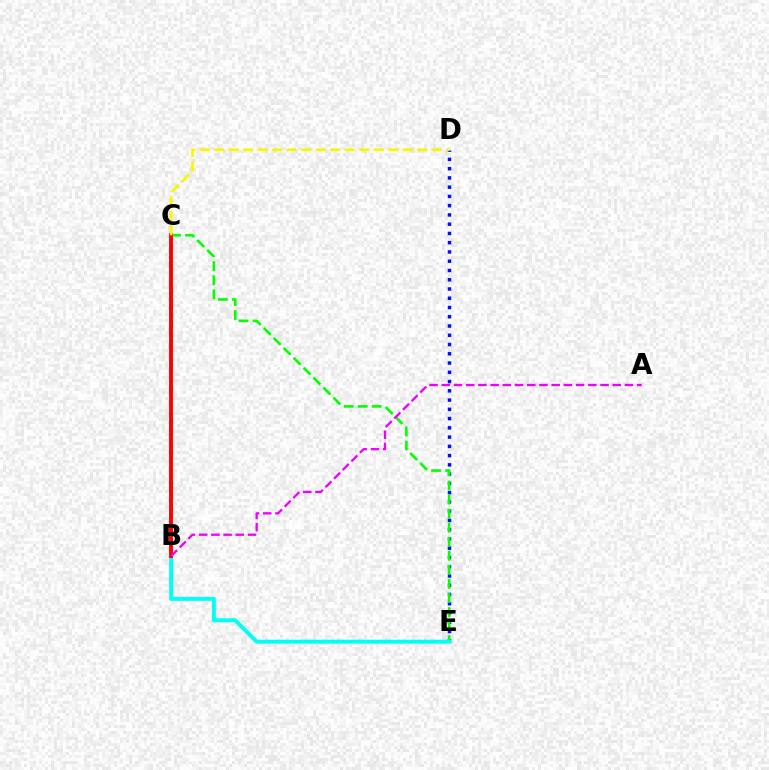{('D', 'E'): [{'color': '#0010ff', 'line_style': 'dotted', 'thickness': 2.52}], ('C', 'E'): [{'color': '#08ff00', 'line_style': 'dashed', 'thickness': 1.91}], ('B', 'E'): [{'color': '#00fff6', 'line_style': 'solid', 'thickness': 2.83}], ('B', 'C'): [{'color': '#ff0000', 'line_style': 'solid', 'thickness': 2.81}], ('C', 'D'): [{'color': '#fcf500', 'line_style': 'dashed', 'thickness': 1.97}], ('A', 'B'): [{'color': '#ee00ff', 'line_style': 'dashed', 'thickness': 1.66}]}